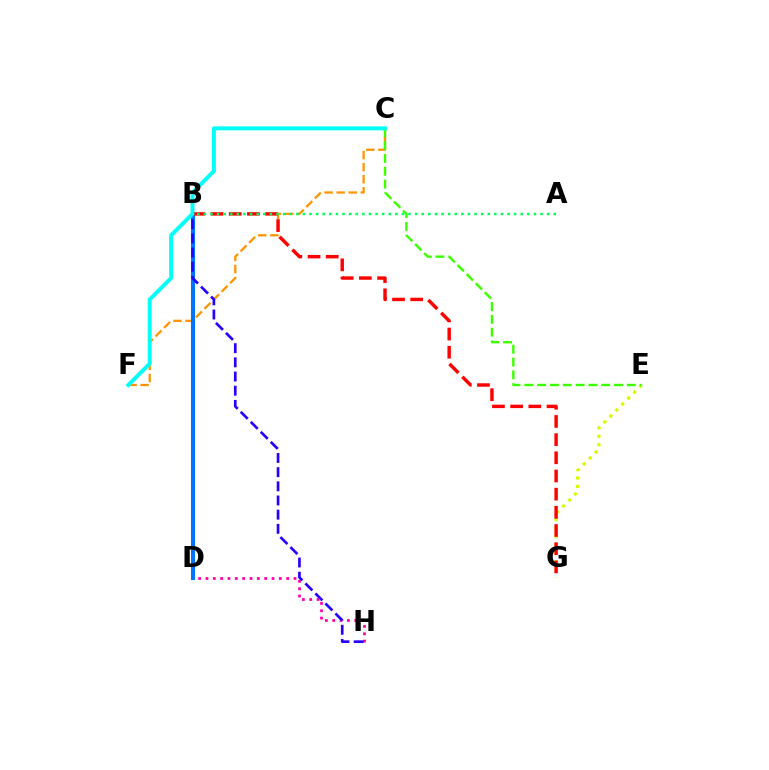{('B', 'D'): [{'color': '#b900ff', 'line_style': 'solid', 'thickness': 1.8}, {'color': '#0074ff', 'line_style': 'solid', 'thickness': 2.93}], ('C', 'F'): [{'color': '#ff9400', 'line_style': 'dashed', 'thickness': 1.64}, {'color': '#00fff6', 'line_style': 'solid', 'thickness': 2.84}], ('D', 'H'): [{'color': '#ff00ac', 'line_style': 'dotted', 'thickness': 1.99}], ('E', 'G'): [{'color': '#d1ff00', 'line_style': 'dotted', 'thickness': 2.29}], ('C', 'E'): [{'color': '#3dff00', 'line_style': 'dashed', 'thickness': 1.74}], ('B', 'G'): [{'color': '#ff0000', 'line_style': 'dashed', 'thickness': 2.47}], ('B', 'H'): [{'color': '#2500ff', 'line_style': 'dashed', 'thickness': 1.92}], ('A', 'B'): [{'color': '#00ff5c', 'line_style': 'dotted', 'thickness': 1.79}]}